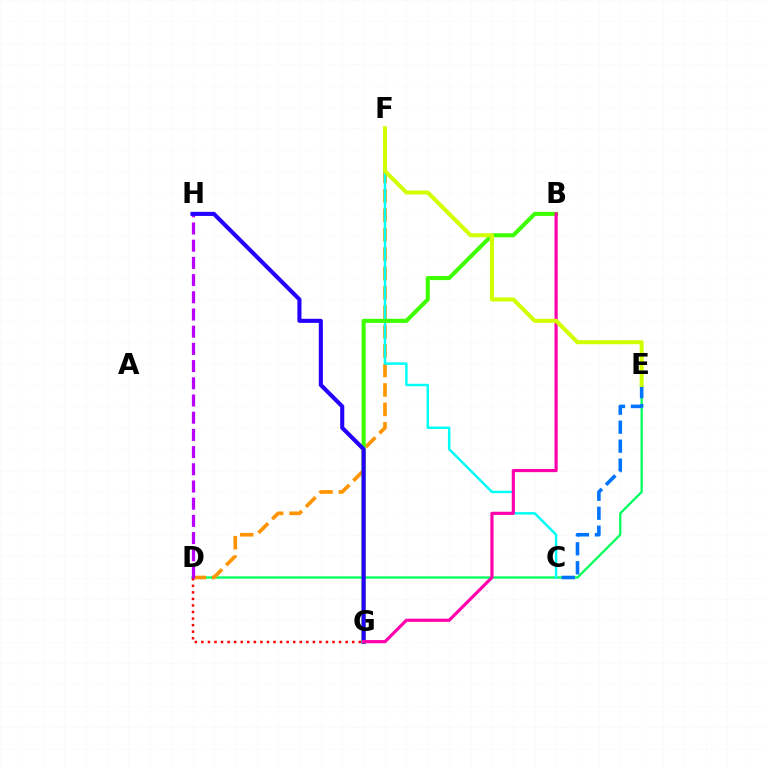{('D', 'E'): [{'color': '#00ff5c', 'line_style': 'solid', 'thickness': 1.64}], ('D', 'F'): [{'color': '#ff9400', 'line_style': 'dashed', 'thickness': 2.64}], ('D', 'G'): [{'color': '#ff0000', 'line_style': 'dotted', 'thickness': 1.78}], ('C', 'E'): [{'color': '#0074ff', 'line_style': 'dashed', 'thickness': 2.58}], ('C', 'F'): [{'color': '#00fff6', 'line_style': 'solid', 'thickness': 1.78}], ('B', 'G'): [{'color': '#3dff00', 'line_style': 'solid', 'thickness': 2.93}, {'color': '#ff00ac', 'line_style': 'solid', 'thickness': 2.28}], ('D', 'H'): [{'color': '#b900ff', 'line_style': 'dashed', 'thickness': 2.34}], ('G', 'H'): [{'color': '#2500ff', 'line_style': 'solid', 'thickness': 2.95}], ('E', 'F'): [{'color': '#d1ff00', 'line_style': 'solid', 'thickness': 2.9}]}